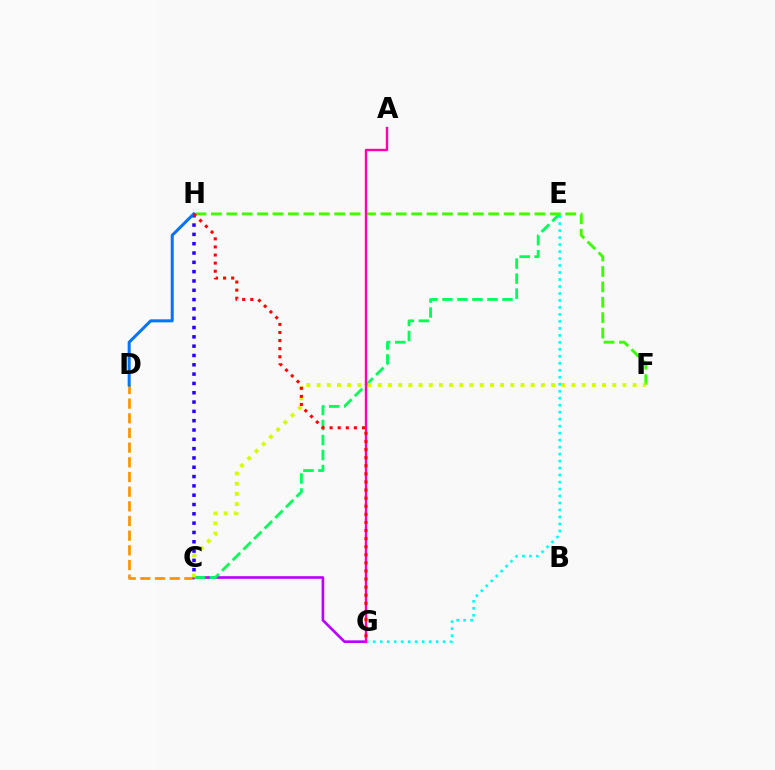{('C', 'D'): [{'color': '#ff9400', 'line_style': 'dashed', 'thickness': 1.99}], ('C', 'H'): [{'color': '#2500ff', 'line_style': 'dotted', 'thickness': 2.53}], ('D', 'H'): [{'color': '#0074ff', 'line_style': 'solid', 'thickness': 2.17}], ('C', 'G'): [{'color': '#b900ff', 'line_style': 'solid', 'thickness': 1.9}], ('E', 'G'): [{'color': '#00fff6', 'line_style': 'dotted', 'thickness': 1.9}], ('C', 'E'): [{'color': '#00ff5c', 'line_style': 'dashed', 'thickness': 2.04}], ('F', 'H'): [{'color': '#3dff00', 'line_style': 'dashed', 'thickness': 2.09}], ('C', 'F'): [{'color': '#d1ff00', 'line_style': 'dotted', 'thickness': 2.77}], ('A', 'G'): [{'color': '#ff00ac', 'line_style': 'solid', 'thickness': 1.72}], ('G', 'H'): [{'color': '#ff0000', 'line_style': 'dotted', 'thickness': 2.2}]}